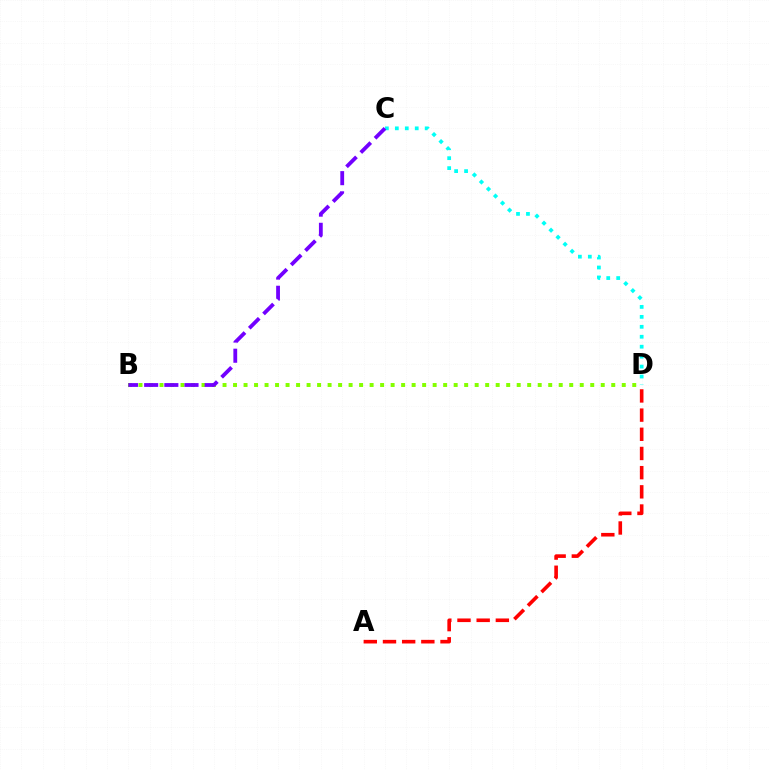{('B', 'D'): [{'color': '#84ff00', 'line_style': 'dotted', 'thickness': 2.85}], ('C', 'D'): [{'color': '#00fff6', 'line_style': 'dotted', 'thickness': 2.7}], ('A', 'D'): [{'color': '#ff0000', 'line_style': 'dashed', 'thickness': 2.61}], ('B', 'C'): [{'color': '#7200ff', 'line_style': 'dashed', 'thickness': 2.74}]}